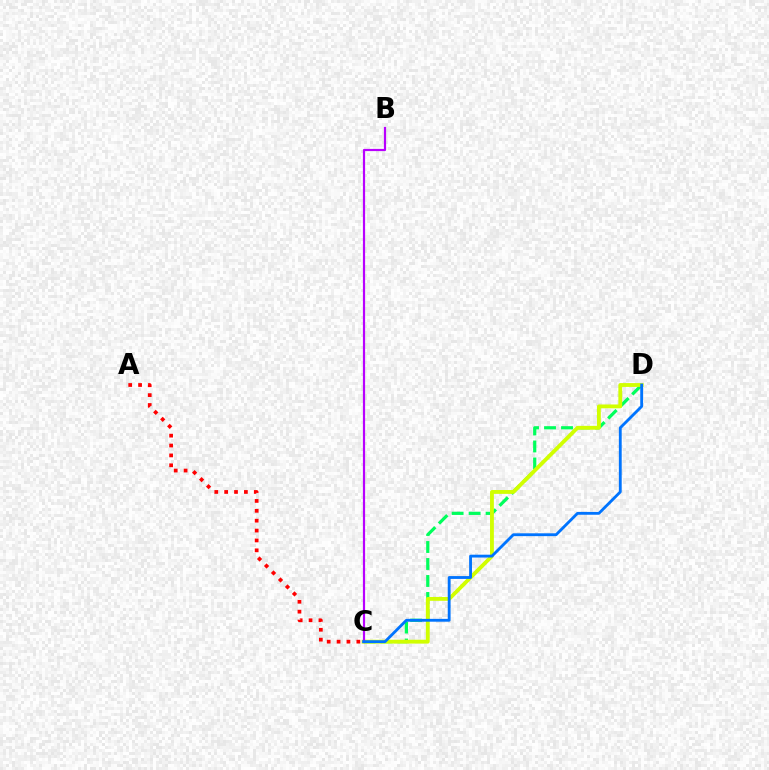{('C', 'D'): [{'color': '#00ff5c', 'line_style': 'dashed', 'thickness': 2.31}, {'color': '#d1ff00', 'line_style': 'solid', 'thickness': 2.76}, {'color': '#0074ff', 'line_style': 'solid', 'thickness': 2.04}], ('A', 'C'): [{'color': '#ff0000', 'line_style': 'dotted', 'thickness': 2.68}], ('B', 'C'): [{'color': '#b900ff', 'line_style': 'solid', 'thickness': 1.58}]}